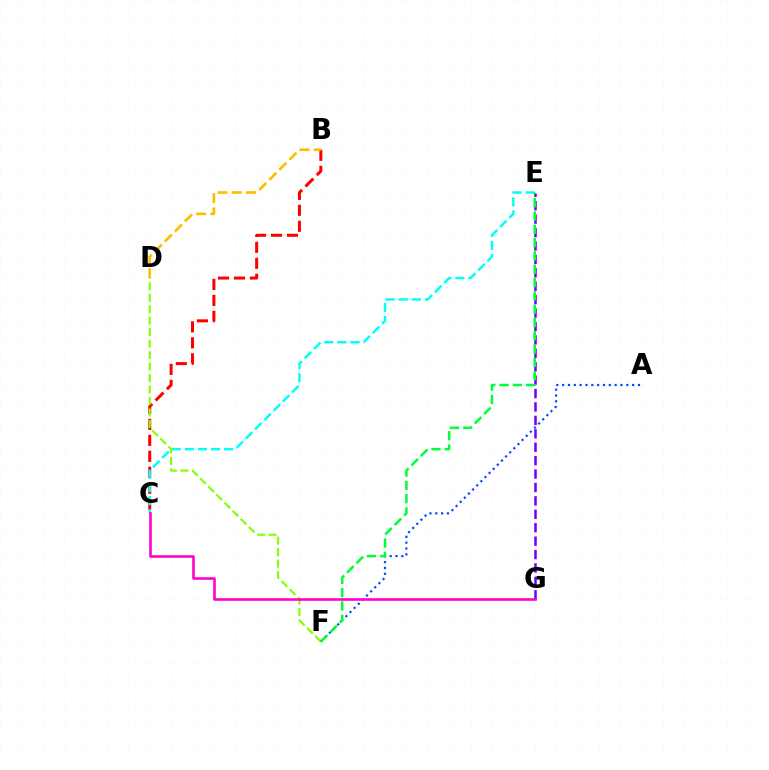{('B', 'C'): [{'color': '#ff0000', 'line_style': 'dashed', 'thickness': 2.17}], ('C', 'E'): [{'color': '#00fff6', 'line_style': 'dashed', 'thickness': 1.78}], ('D', 'F'): [{'color': '#84ff00', 'line_style': 'dashed', 'thickness': 1.56}], ('A', 'F'): [{'color': '#004bff', 'line_style': 'dotted', 'thickness': 1.59}], ('E', 'G'): [{'color': '#7200ff', 'line_style': 'dashed', 'thickness': 1.82}], ('E', 'F'): [{'color': '#00ff39', 'line_style': 'dashed', 'thickness': 1.81}], ('B', 'D'): [{'color': '#ffbd00', 'line_style': 'dashed', 'thickness': 1.94}], ('C', 'G'): [{'color': '#ff00cf', 'line_style': 'solid', 'thickness': 1.87}]}